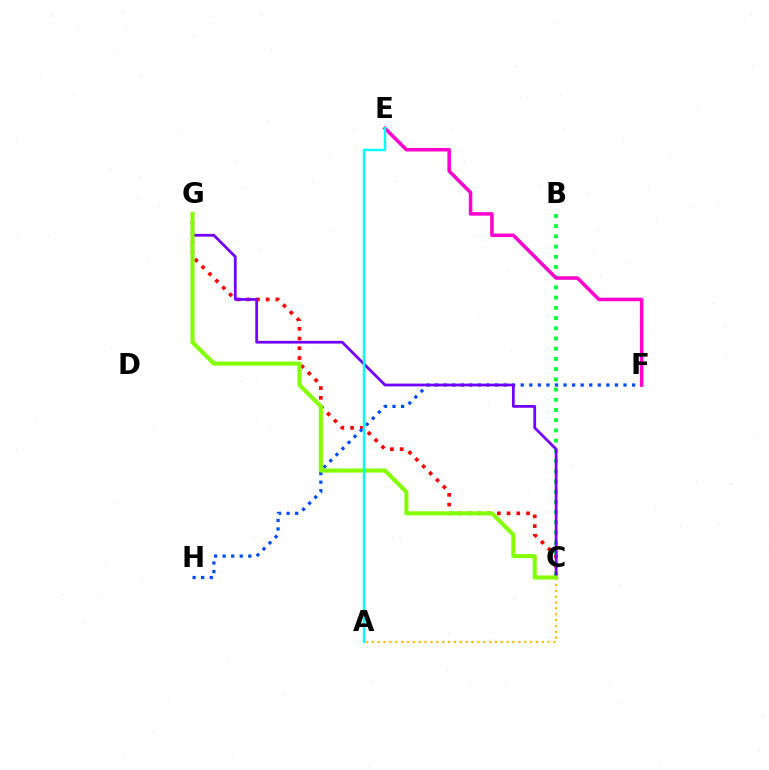{('C', 'G'): [{'color': '#ff0000', 'line_style': 'dotted', 'thickness': 2.65}, {'color': '#7200ff', 'line_style': 'solid', 'thickness': 1.98}, {'color': '#84ff00', 'line_style': 'solid', 'thickness': 2.93}], ('B', 'C'): [{'color': '#00ff39', 'line_style': 'dotted', 'thickness': 2.78}], ('F', 'H'): [{'color': '#004bff', 'line_style': 'dotted', 'thickness': 2.33}], ('A', 'C'): [{'color': '#ffbd00', 'line_style': 'dotted', 'thickness': 1.59}], ('E', 'F'): [{'color': '#ff00cf', 'line_style': 'solid', 'thickness': 2.54}], ('A', 'E'): [{'color': '#00fff6', 'line_style': 'solid', 'thickness': 1.73}]}